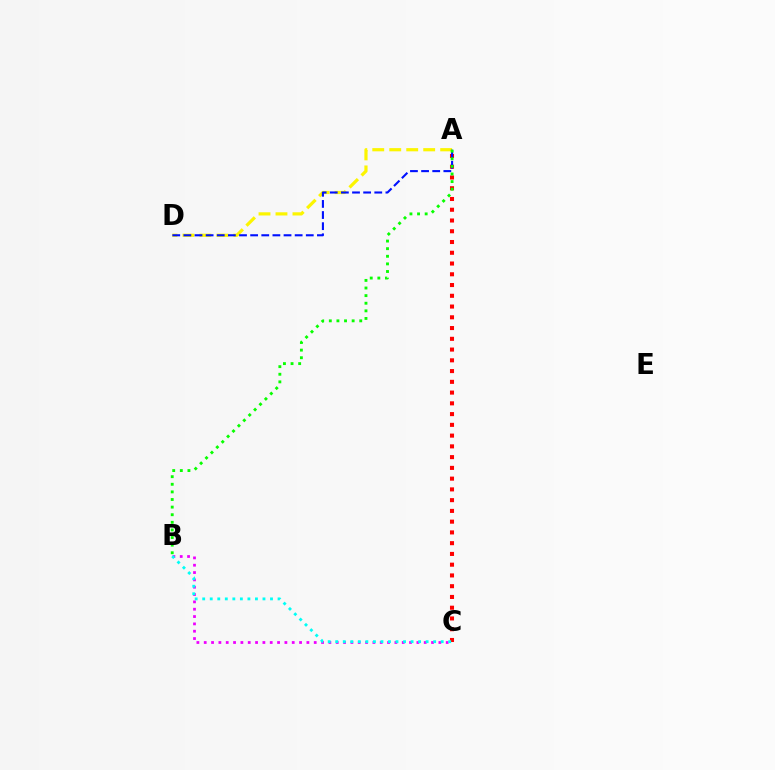{('A', 'D'): [{'color': '#fcf500', 'line_style': 'dashed', 'thickness': 2.31}, {'color': '#0010ff', 'line_style': 'dashed', 'thickness': 1.51}], ('A', 'C'): [{'color': '#ff0000', 'line_style': 'dotted', 'thickness': 2.92}], ('A', 'B'): [{'color': '#08ff00', 'line_style': 'dotted', 'thickness': 2.07}], ('B', 'C'): [{'color': '#ee00ff', 'line_style': 'dotted', 'thickness': 1.99}, {'color': '#00fff6', 'line_style': 'dotted', 'thickness': 2.05}]}